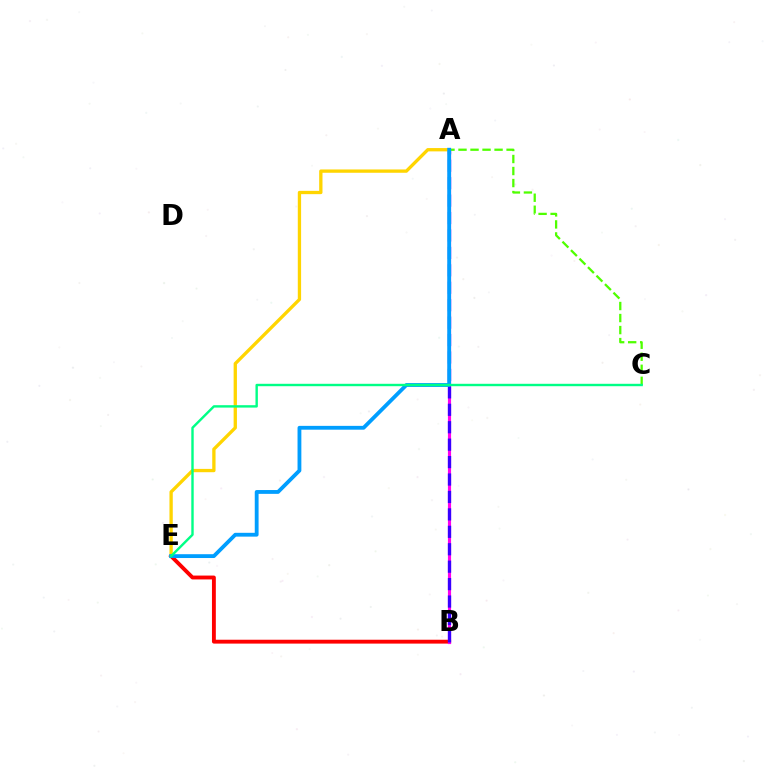{('B', 'E'): [{'color': '#ff0000', 'line_style': 'solid', 'thickness': 2.78}], ('A', 'B'): [{'color': '#ff00ed', 'line_style': 'solid', 'thickness': 2.27}, {'color': '#3700ff', 'line_style': 'dashed', 'thickness': 2.37}], ('A', 'C'): [{'color': '#4fff00', 'line_style': 'dashed', 'thickness': 1.63}], ('A', 'E'): [{'color': '#ffd500', 'line_style': 'solid', 'thickness': 2.38}, {'color': '#009eff', 'line_style': 'solid', 'thickness': 2.75}], ('C', 'E'): [{'color': '#00ff86', 'line_style': 'solid', 'thickness': 1.73}]}